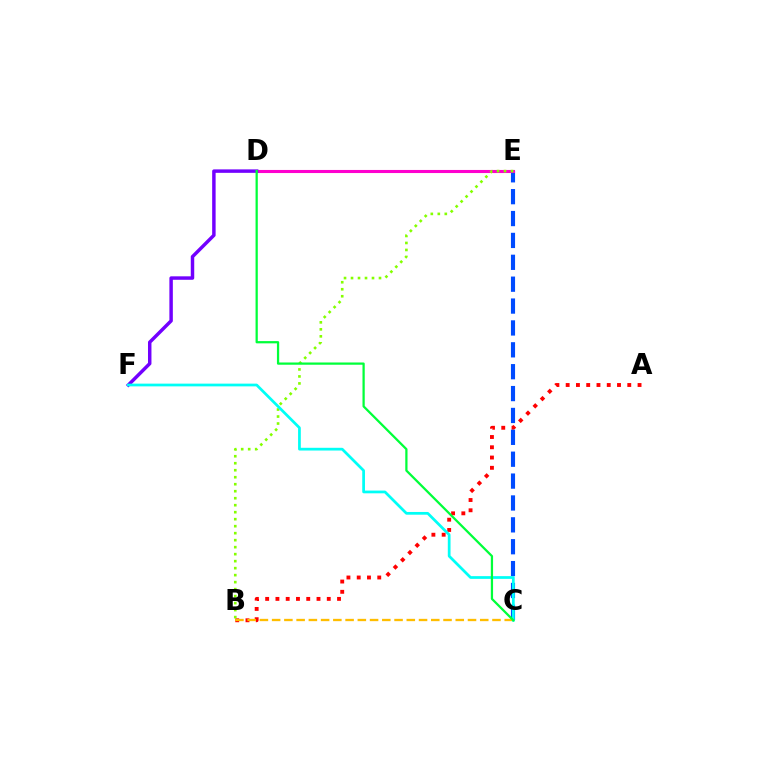{('A', 'B'): [{'color': '#ff0000', 'line_style': 'dotted', 'thickness': 2.79}], ('C', 'E'): [{'color': '#004bff', 'line_style': 'dashed', 'thickness': 2.97}], ('B', 'C'): [{'color': '#ffbd00', 'line_style': 'dashed', 'thickness': 1.66}], ('D', 'E'): [{'color': '#ff00cf', 'line_style': 'solid', 'thickness': 2.22}], ('D', 'F'): [{'color': '#7200ff', 'line_style': 'solid', 'thickness': 2.49}], ('B', 'E'): [{'color': '#84ff00', 'line_style': 'dotted', 'thickness': 1.9}], ('C', 'F'): [{'color': '#00fff6', 'line_style': 'solid', 'thickness': 1.97}], ('C', 'D'): [{'color': '#00ff39', 'line_style': 'solid', 'thickness': 1.62}]}